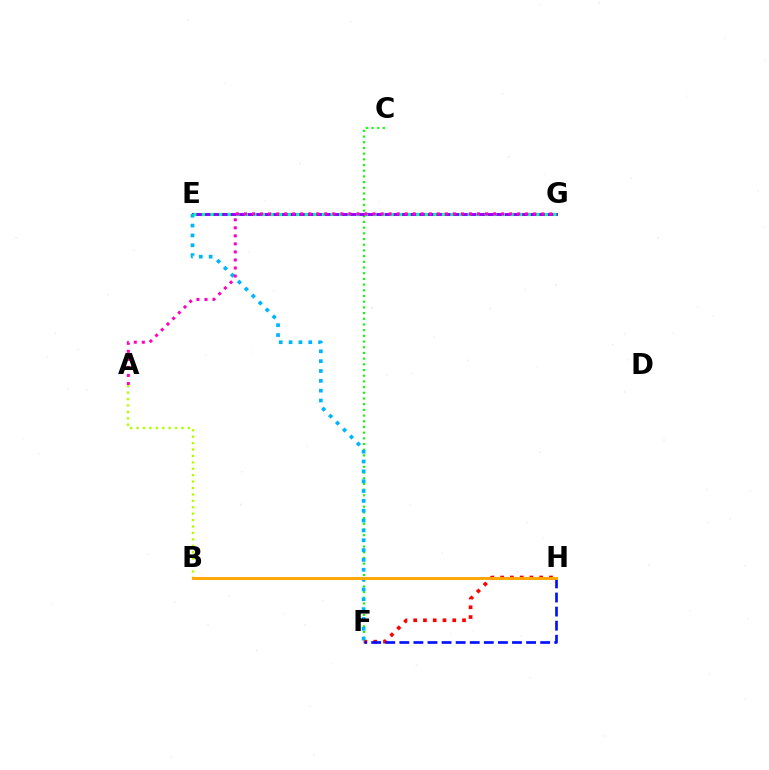{('C', 'F'): [{'color': '#08ff00', 'line_style': 'dotted', 'thickness': 1.55}], ('A', 'B'): [{'color': '#b3ff00', 'line_style': 'dotted', 'thickness': 1.74}], ('F', 'H'): [{'color': '#ff0000', 'line_style': 'dotted', 'thickness': 2.65}, {'color': '#0010ff', 'line_style': 'dashed', 'thickness': 1.91}], ('E', 'G'): [{'color': '#9b00ff', 'line_style': 'solid', 'thickness': 2.13}, {'color': '#00ff9d', 'line_style': 'dotted', 'thickness': 2.33}], ('E', 'F'): [{'color': '#00b5ff', 'line_style': 'dotted', 'thickness': 2.67}], ('A', 'G'): [{'color': '#ff00bd', 'line_style': 'dotted', 'thickness': 2.18}], ('B', 'H'): [{'color': '#ffa500', 'line_style': 'solid', 'thickness': 2.08}]}